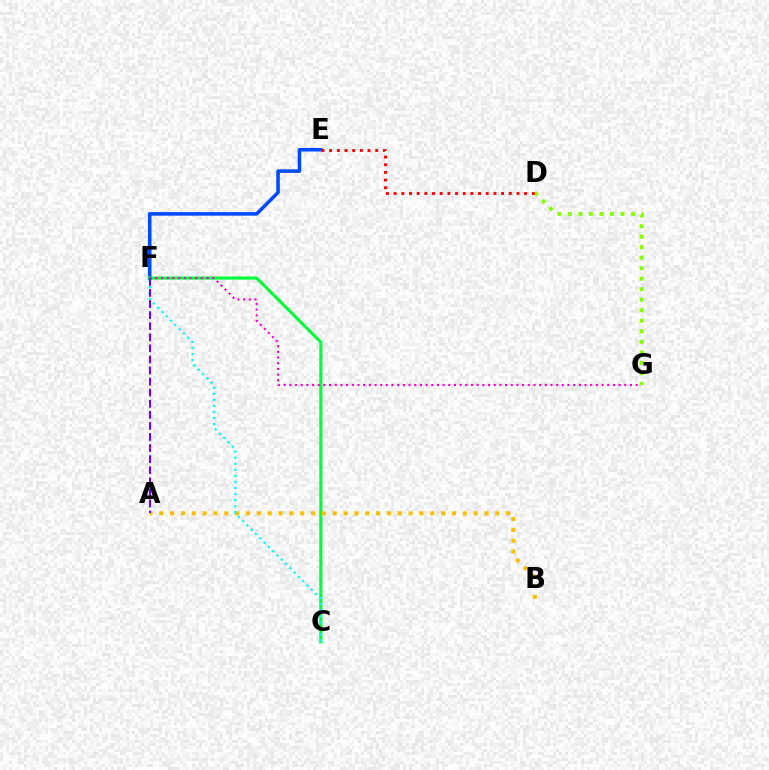{('E', 'F'): [{'color': '#004bff', 'line_style': 'solid', 'thickness': 2.56}], ('C', 'F'): [{'color': '#00ff39', 'line_style': 'solid', 'thickness': 2.24}, {'color': '#00fff6', 'line_style': 'dotted', 'thickness': 1.65}], ('A', 'B'): [{'color': '#ffbd00', 'line_style': 'dotted', 'thickness': 2.95}], ('F', 'G'): [{'color': '#ff00cf', 'line_style': 'dotted', 'thickness': 1.54}], ('D', 'G'): [{'color': '#84ff00', 'line_style': 'dotted', 'thickness': 2.86}], ('A', 'F'): [{'color': '#7200ff', 'line_style': 'dashed', 'thickness': 1.5}], ('D', 'E'): [{'color': '#ff0000', 'line_style': 'dotted', 'thickness': 2.09}]}